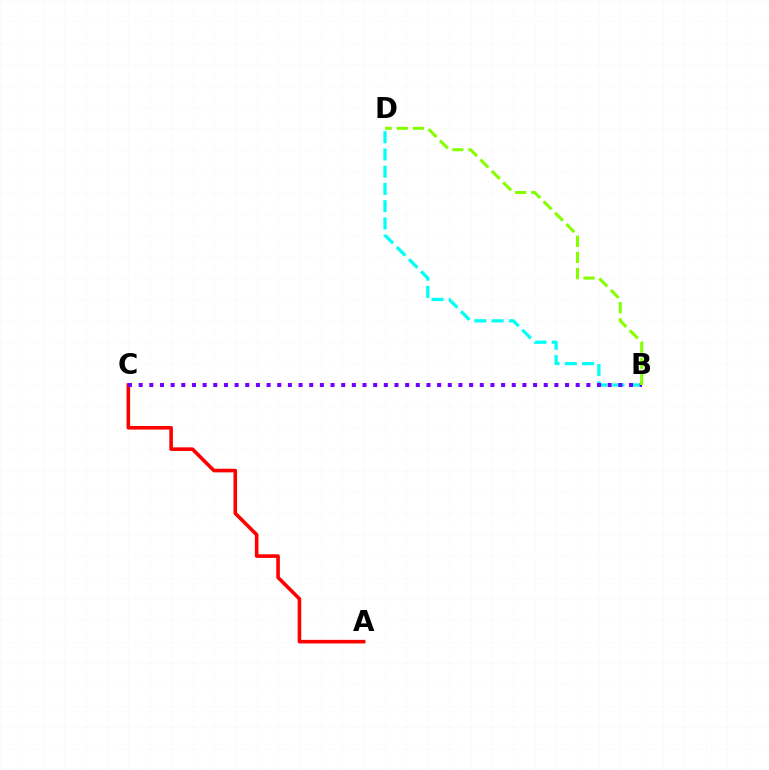{('B', 'D'): [{'color': '#00fff6', 'line_style': 'dashed', 'thickness': 2.34}, {'color': '#84ff00', 'line_style': 'dashed', 'thickness': 2.19}], ('A', 'C'): [{'color': '#ff0000', 'line_style': 'solid', 'thickness': 2.59}], ('B', 'C'): [{'color': '#7200ff', 'line_style': 'dotted', 'thickness': 2.9}]}